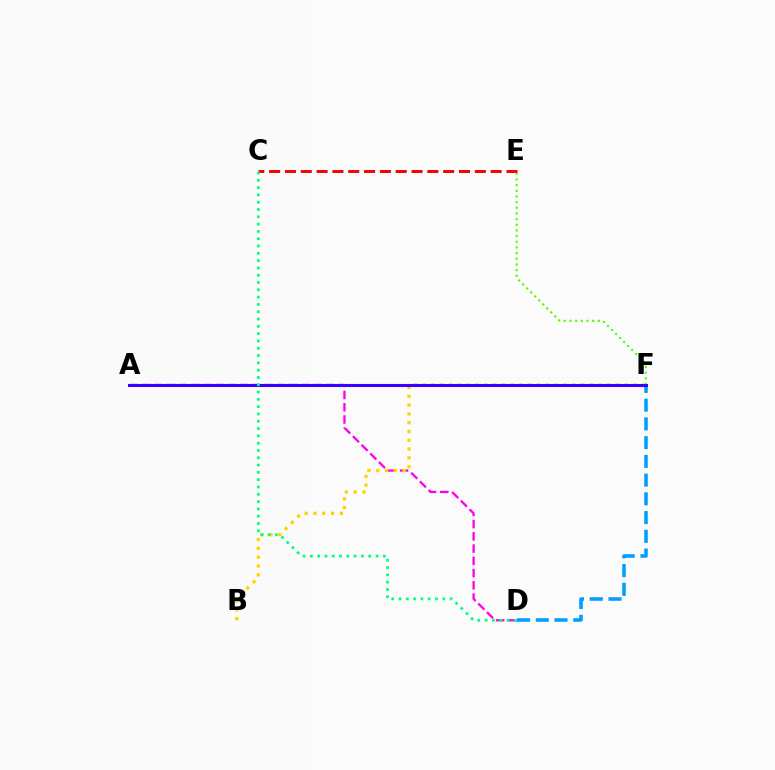{('D', 'F'): [{'color': '#009eff', 'line_style': 'dashed', 'thickness': 2.55}], ('A', 'D'): [{'color': '#ff00ed', 'line_style': 'dashed', 'thickness': 1.66}], ('E', 'F'): [{'color': '#4fff00', 'line_style': 'dotted', 'thickness': 1.54}], ('B', 'F'): [{'color': '#ffd500', 'line_style': 'dotted', 'thickness': 2.39}], ('C', 'E'): [{'color': '#ff0000', 'line_style': 'dashed', 'thickness': 2.15}], ('A', 'F'): [{'color': '#3700ff', 'line_style': 'solid', 'thickness': 2.21}], ('C', 'D'): [{'color': '#00ff86', 'line_style': 'dotted', 'thickness': 1.98}]}